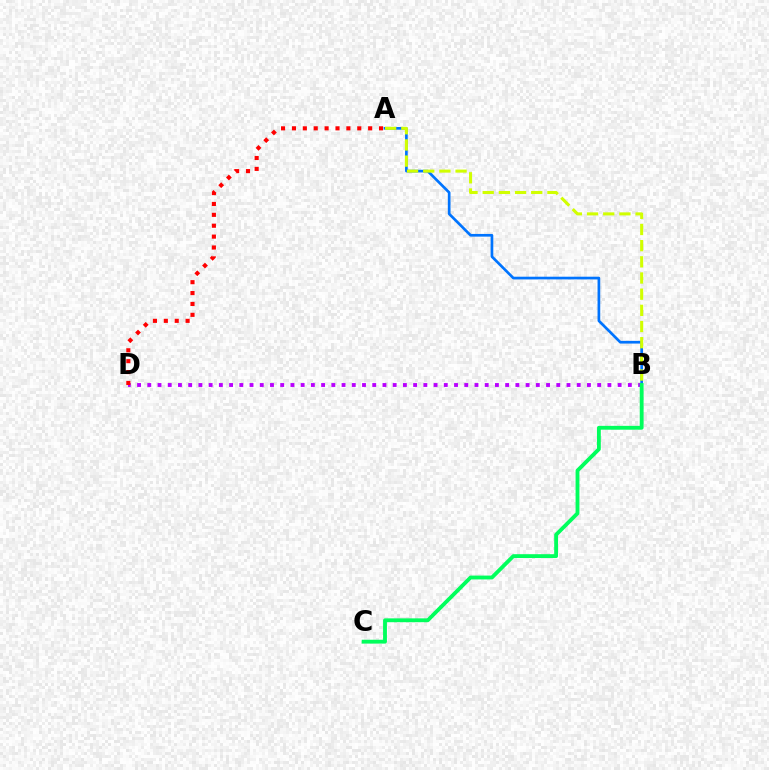{('B', 'D'): [{'color': '#b900ff', 'line_style': 'dotted', 'thickness': 2.78}], ('A', 'D'): [{'color': '#ff0000', 'line_style': 'dotted', 'thickness': 2.96}], ('A', 'B'): [{'color': '#0074ff', 'line_style': 'solid', 'thickness': 1.94}, {'color': '#d1ff00', 'line_style': 'dashed', 'thickness': 2.2}], ('B', 'C'): [{'color': '#00ff5c', 'line_style': 'solid', 'thickness': 2.76}]}